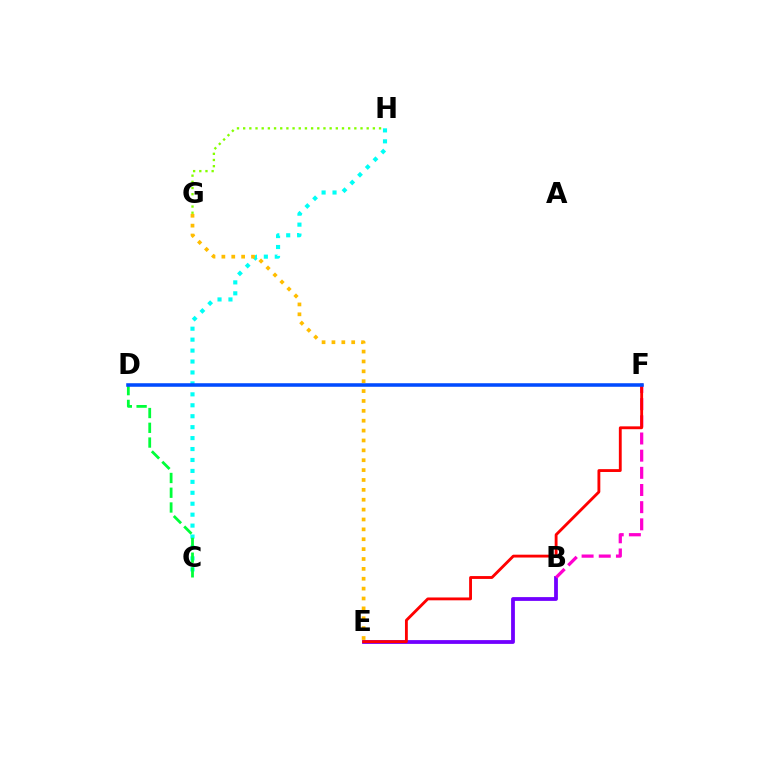{('B', 'E'): [{'color': '#7200ff', 'line_style': 'solid', 'thickness': 2.73}], ('B', 'F'): [{'color': '#ff00cf', 'line_style': 'dashed', 'thickness': 2.33}], ('C', 'H'): [{'color': '#00fff6', 'line_style': 'dotted', 'thickness': 2.97}], ('E', 'F'): [{'color': '#ff0000', 'line_style': 'solid', 'thickness': 2.05}], ('G', 'H'): [{'color': '#84ff00', 'line_style': 'dotted', 'thickness': 1.68}], ('C', 'D'): [{'color': '#00ff39', 'line_style': 'dashed', 'thickness': 2.01}], ('D', 'F'): [{'color': '#004bff', 'line_style': 'solid', 'thickness': 2.55}], ('E', 'G'): [{'color': '#ffbd00', 'line_style': 'dotted', 'thickness': 2.68}]}